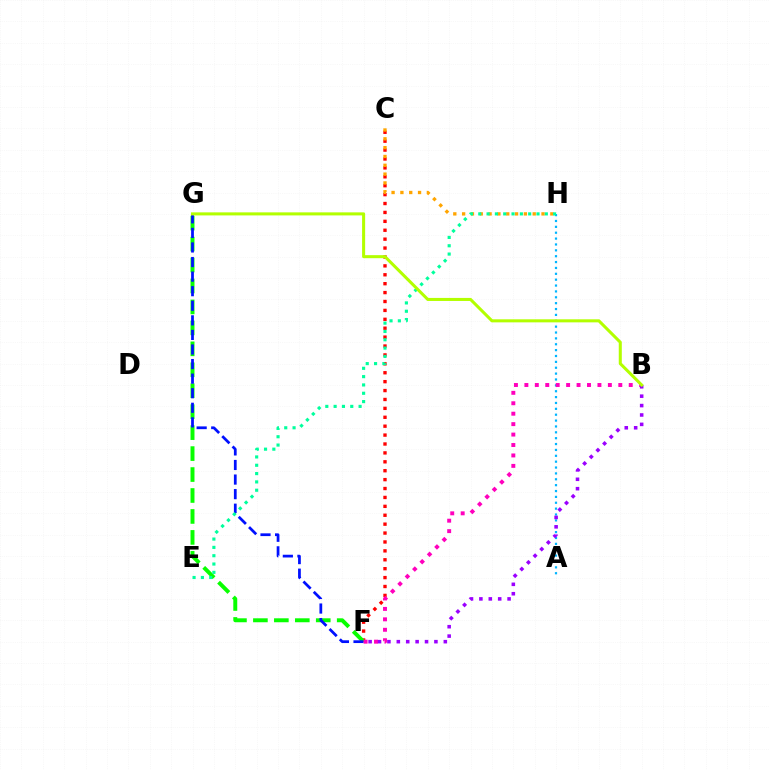{('C', 'F'): [{'color': '#ff0000', 'line_style': 'dotted', 'thickness': 2.42}], ('A', 'H'): [{'color': '#00b5ff', 'line_style': 'dotted', 'thickness': 1.6}], ('F', 'G'): [{'color': '#08ff00', 'line_style': 'dashed', 'thickness': 2.85}, {'color': '#0010ff', 'line_style': 'dashed', 'thickness': 1.98}], ('B', 'F'): [{'color': '#ff00bd', 'line_style': 'dotted', 'thickness': 2.84}, {'color': '#9b00ff', 'line_style': 'dotted', 'thickness': 2.55}], ('C', 'H'): [{'color': '#ffa500', 'line_style': 'dotted', 'thickness': 2.4}], ('E', 'H'): [{'color': '#00ff9d', 'line_style': 'dotted', 'thickness': 2.26}], ('B', 'G'): [{'color': '#b3ff00', 'line_style': 'solid', 'thickness': 2.19}]}